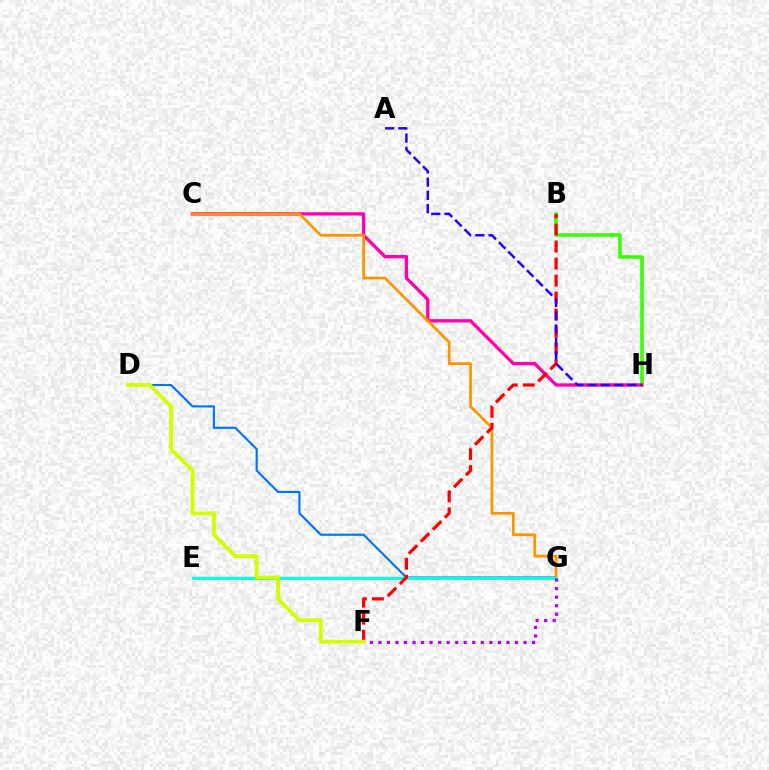{('B', 'H'): [{'color': '#3dff00', 'line_style': 'solid', 'thickness': 2.58}], ('C', 'H'): [{'color': '#ff00ac', 'line_style': 'solid', 'thickness': 2.4}], ('D', 'G'): [{'color': '#0074ff', 'line_style': 'solid', 'thickness': 1.54}], ('E', 'G'): [{'color': '#00ff5c', 'line_style': 'solid', 'thickness': 1.82}, {'color': '#00fff6', 'line_style': 'solid', 'thickness': 1.74}], ('C', 'G'): [{'color': '#ff9400', 'line_style': 'solid', 'thickness': 1.96}], ('B', 'F'): [{'color': '#ff0000', 'line_style': 'dashed', 'thickness': 2.31}], ('A', 'H'): [{'color': '#2500ff', 'line_style': 'dashed', 'thickness': 1.8}], ('D', 'F'): [{'color': '#d1ff00', 'line_style': 'solid', 'thickness': 2.76}], ('F', 'G'): [{'color': '#b900ff', 'line_style': 'dotted', 'thickness': 2.32}]}